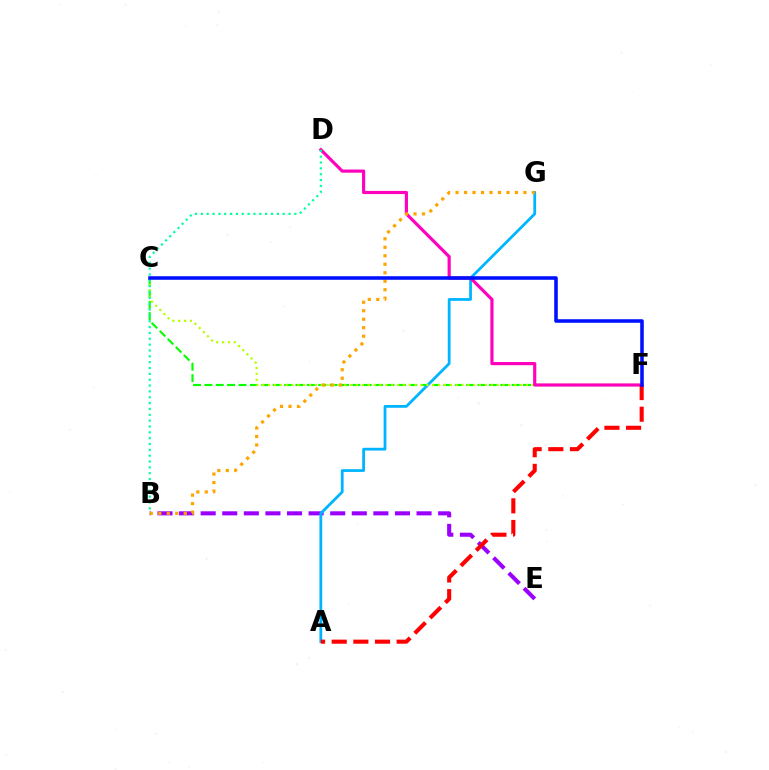{('C', 'F'): [{'color': '#08ff00', 'line_style': 'dashed', 'thickness': 1.55}, {'color': '#b3ff00', 'line_style': 'dotted', 'thickness': 1.59}, {'color': '#0010ff', 'line_style': 'solid', 'thickness': 2.57}], ('B', 'E'): [{'color': '#9b00ff', 'line_style': 'dashed', 'thickness': 2.93}], ('A', 'G'): [{'color': '#00b5ff', 'line_style': 'solid', 'thickness': 2.0}], ('D', 'F'): [{'color': '#ff00bd', 'line_style': 'solid', 'thickness': 2.28}], ('B', 'G'): [{'color': '#ffa500', 'line_style': 'dotted', 'thickness': 2.3}], ('A', 'F'): [{'color': '#ff0000', 'line_style': 'dashed', 'thickness': 2.94}], ('B', 'D'): [{'color': '#00ff9d', 'line_style': 'dotted', 'thickness': 1.59}]}